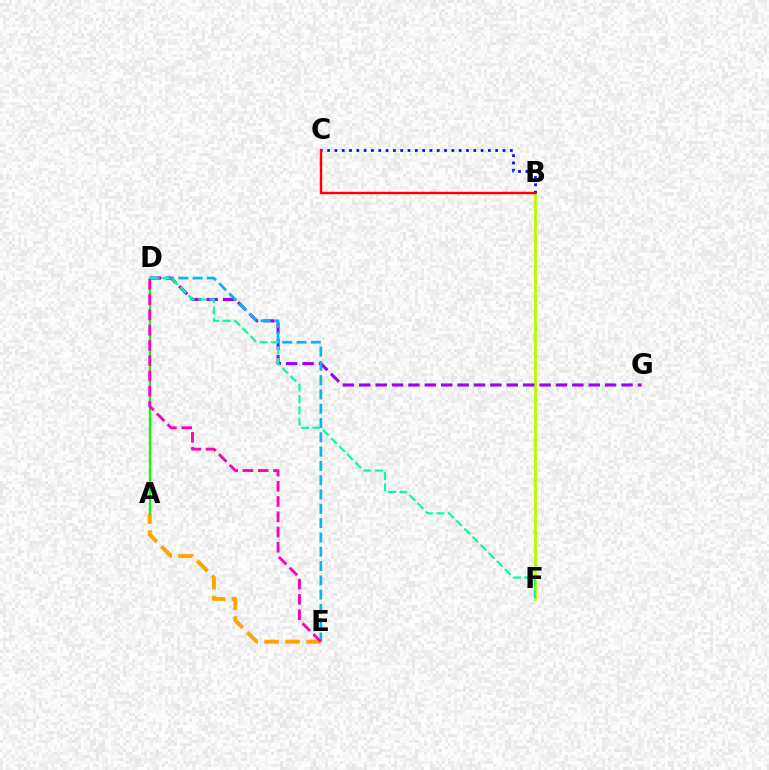{('B', 'F'): [{'color': '#b3ff00', 'line_style': 'solid', 'thickness': 2.07}], ('A', 'E'): [{'color': '#ffa500', 'line_style': 'dashed', 'thickness': 2.84}], ('D', 'G'): [{'color': '#9b00ff', 'line_style': 'dashed', 'thickness': 2.23}], ('B', 'C'): [{'color': '#0010ff', 'line_style': 'dotted', 'thickness': 1.99}, {'color': '#ff0000', 'line_style': 'solid', 'thickness': 1.75}], ('D', 'E'): [{'color': '#00b5ff', 'line_style': 'dashed', 'thickness': 1.94}, {'color': '#ff00bd', 'line_style': 'dashed', 'thickness': 2.07}], ('A', 'D'): [{'color': '#08ff00', 'line_style': 'solid', 'thickness': 1.64}], ('D', 'F'): [{'color': '#00ff9d', 'line_style': 'dashed', 'thickness': 1.56}]}